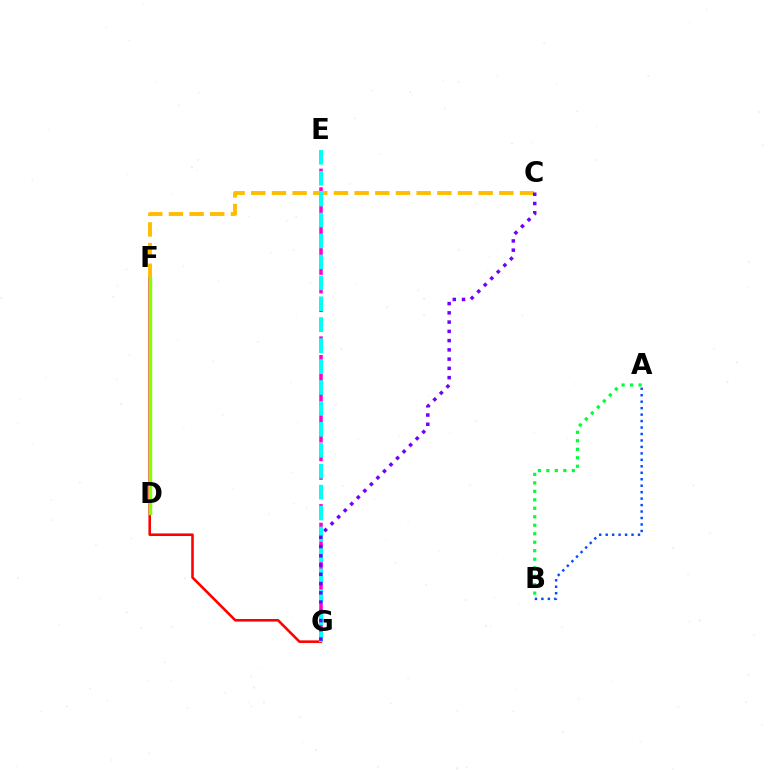{('E', 'G'): [{'color': '#ff00cf', 'line_style': 'dashed', 'thickness': 2.53}, {'color': '#00fff6', 'line_style': 'dashed', 'thickness': 2.84}], ('F', 'G'): [{'color': '#ff0000', 'line_style': 'solid', 'thickness': 1.86}], ('C', 'F'): [{'color': '#ffbd00', 'line_style': 'dashed', 'thickness': 2.81}], ('A', 'B'): [{'color': '#004bff', 'line_style': 'dotted', 'thickness': 1.76}, {'color': '#00ff39', 'line_style': 'dotted', 'thickness': 2.3}], ('D', 'F'): [{'color': '#84ff00', 'line_style': 'solid', 'thickness': 2.45}], ('C', 'G'): [{'color': '#7200ff', 'line_style': 'dotted', 'thickness': 2.51}]}